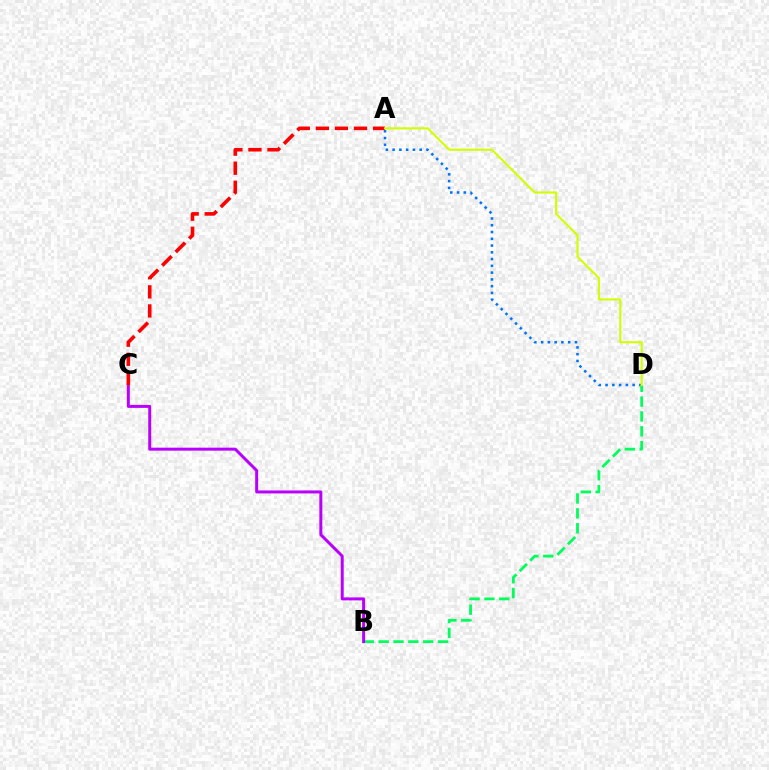{('A', 'D'): [{'color': '#0074ff', 'line_style': 'dotted', 'thickness': 1.84}, {'color': '#d1ff00', 'line_style': 'solid', 'thickness': 1.53}], ('B', 'D'): [{'color': '#00ff5c', 'line_style': 'dashed', 'thickness': 2.02}], ('B', 'C'): [{'color': '#b900ff', 'line_style': 'solid', 'thickness': 2.15}], ('A', 'C'): [{'color': '#ff0000', 'line_style': 'dashed', 'thickness': 2.59}]}